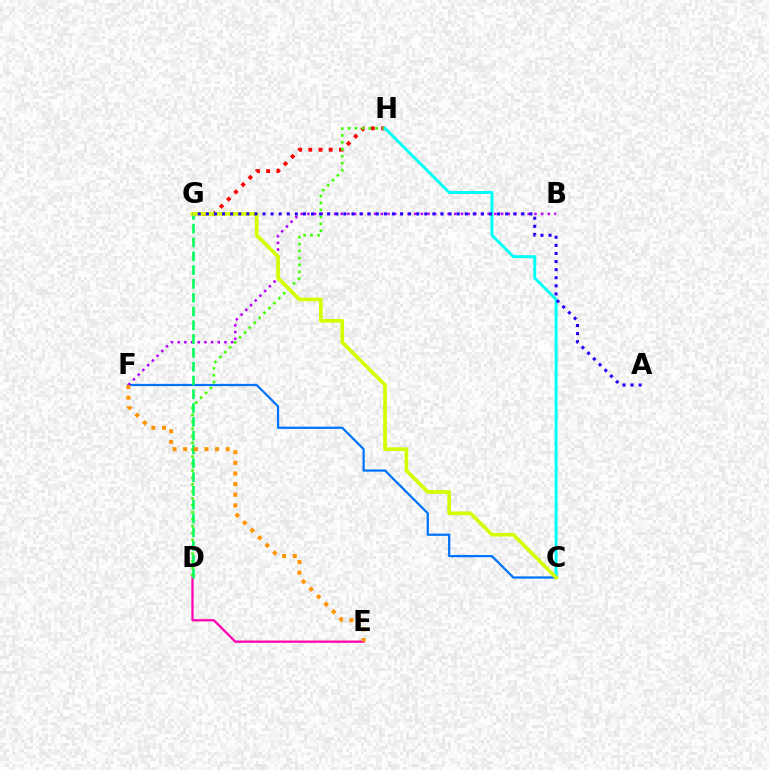{('D', 'E'): [{'color': '#ff00ac', 'line_style': 'solid', 'thickness': 1.62}], ('C', 'F'): [{'color': '#0074ff', 'line_style': 'solid', 'thickness': 1.61}], ('G', 'H'): [{'color': '#ff0000', 'line_style': 'dotted', 'thickness': 2.77}], ('D', 'H'): [{'color': '#3dff00', 'line_style': 'dotted', 'thickness': 1.89}], ('B', 'F'): [{'color': '#b900ff', 'line_style': 'dotted', 'thickness': 1.81}], ('D', 'G'): [{'color': '#00ff5c', 'line_style': 'dashed', 'thickness': 1.87}], ('E', 'F'): [{'color': '#ff9400', 'line_style': 'dotted', 'thickness': 2.89}], ('C', 'H'): [{'color': '#00fff6', 'line_style': 'solid', 'thickness': 2.14}], ('C', 'G'): [{'color': '#d1ff00', 'line_style': 'solid', 'thickness': 2.63}], ('A', 'G'): [{'color': '#2500ff', 'line_style': 'dotted', 'thickness': 2.2}]}